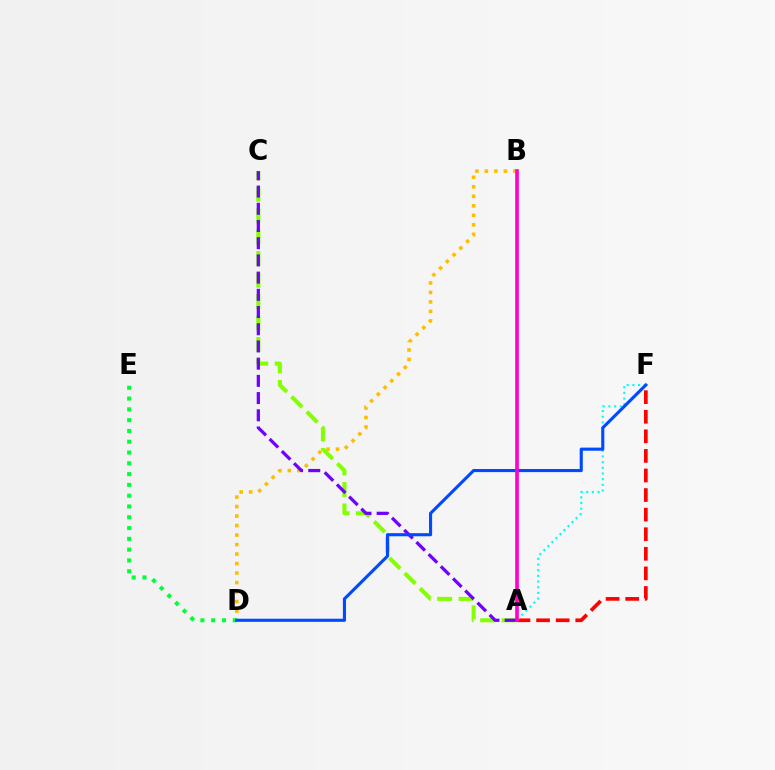{('B', 'D'): [{'color': '#ffbd00', 'line_style': 'dotted', 'thickness': 2.58}], ('D', 'E'): [{'color': '#00ff39', 'line_style': 'dotted', 'thickness': 2.93}], ('A', 'F'): [{'color': '#ff0000', 'line_style': 'dashed', 'thickness': 2.66}, {'color': '#00fff6', 'line_style': 'dotted', 'thickness': 1.54}], ('A', 'C'): [{'color': '#84ff00', 'line_style': 'dashed', 'thickness': 2.92}, {'color': '#7200ff', 'line_style': 'dashed', 'thickness': 2.34}], ('D', 'F'): [{'color': '#004bff', 'line_style': 'solid', 'thickness': 2.25}], ('A', 'B'): [{'color': '#ff00cf', 'line_style': 'solid', 'thickness': 2.61}]}